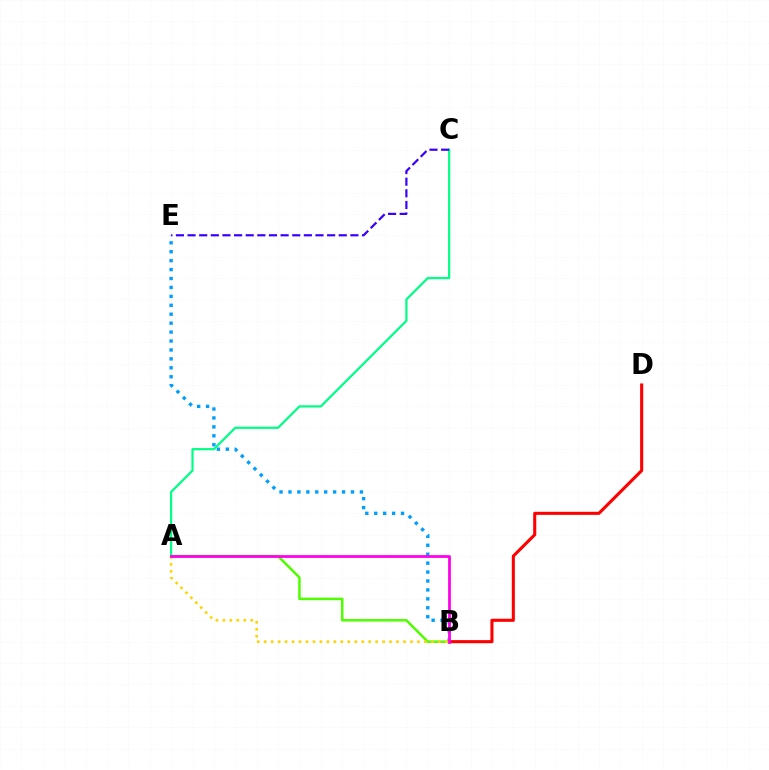{('B', 'E'): [{'color': '#009eff', 'line_style': 'dotted', 'thickness': 2.43}], ('B', 'D'): [{'color': '#ff0000', 'line_style': 'solid', 'thickness': 2.22}], ('A', 'B'): [{'color': '#4fff00', 'line_style': 'solid', 'thickness': 1.81}, {'color': '#ffd500', 'line_style': 'dotted', 'thickness': 1.89}, {'color': '#ff00ed', 'line_style': 'solid', 'thickness': 2.0}], ('A', 'C'): [{'color': '#00ff86', 'line_style': 'solid', 'thickness': 1.6}], ('C', 'E'): [{'color': '#3700ff', 'line_style': 'dashed', 'thickness': 1.58}]}